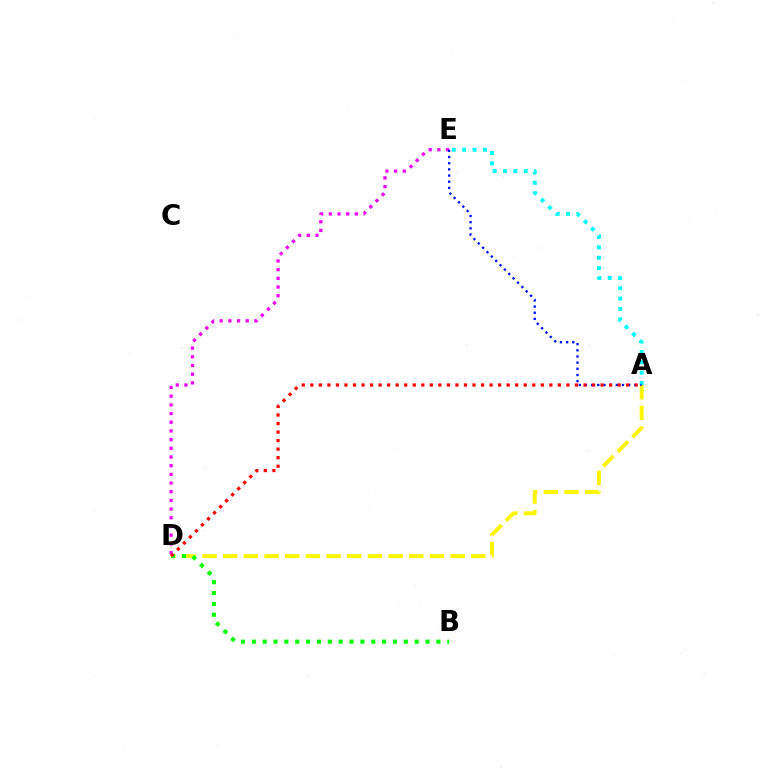{('A', 'D'): [{'color': '#fcf500', 'line_style': 'dashed', 'thickness': 2.81}, {'color': '#ff0000', 'line_style': 'dotted', 'thickness': 2.32}], ('B', 'D'): [{'color': '#08ff00', 'line_style': 'dotted', 'thickness': 2.95}], ('A', 'E'): [{'color': '#00fff6', 'line_style': 'dotted', 'thickness': 2.82}, {'color': '#0010ff', 'line_style': 'dotted', 'thickness': 1.68}], ('D', 'E'): [{'color': '#ee00ff', 'line_style': 'dotted', 'thickness': 2.36}]}